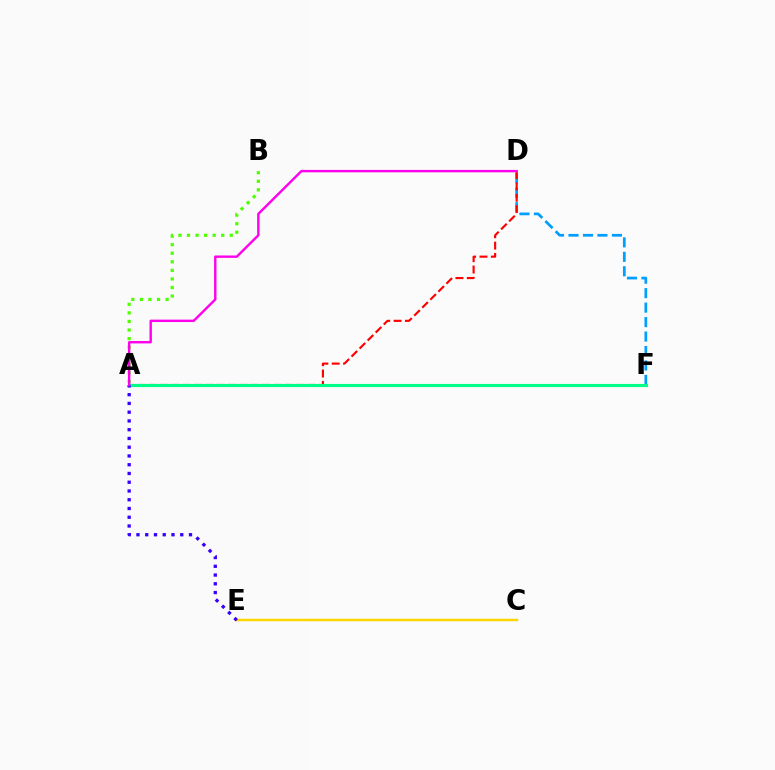{('A', 'B'): [{'color': '#4fff00', 'line_style': 'dotted', 'thickness': 2.33}], ('D', 'F'): [{'color': '#009eff', 'line_style': 'dashed', 'thickness': 1.97}], ('A', 'D'): [{'color': '#ff0000', 'line_style': 'dashed', 'thickness': 1.54}, {'color': '#ff00ed', 'line_style': 'solid', 'thickness': 1.73}], ('A', 'F'): [{'color': '#00ff86', 'line_style': 'solid', 'thickness': 2.26}], ('C', 'E'): [{'color': '#ffd500', 'line_style': 'solid', 'thickness': 1.76}], ('A', 'E'): [{'color': '#3700ff', 'line_style': 'dotted', 'thickness': 2.38}]}